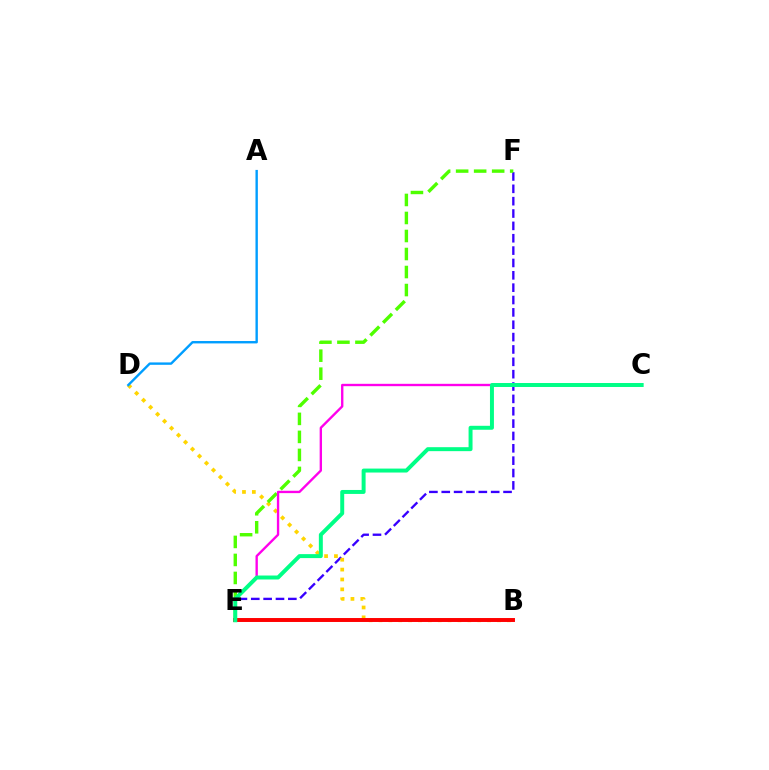{('E', 'F'): [{'color': '#3700ff', 'line_style': 'dashed', 'thickness': 1.68}, {'color': '#4fff00', 'line_style': 'dashed', 'thickness': 2.45}], ('B', 'D'): [{'color': '#ffd500', 'line_style': 'dotted', 'thickness': 2.68}], ('A', 'D'): [{'color': '#009eff', 'line_style': 'solid', 'thickness': 1.72}], ('B', 'E'): [{'color': '#ff0000', 'line_style': 'solid', 'thickness': 2.84}], ('C', 'E'): [{'color': '#ff00ed', 'line_style': 'solid', 'thickness': 1.7}, {'color': '#00ff86', 'line_style': 'solid', 'thickness': 2.85}]}